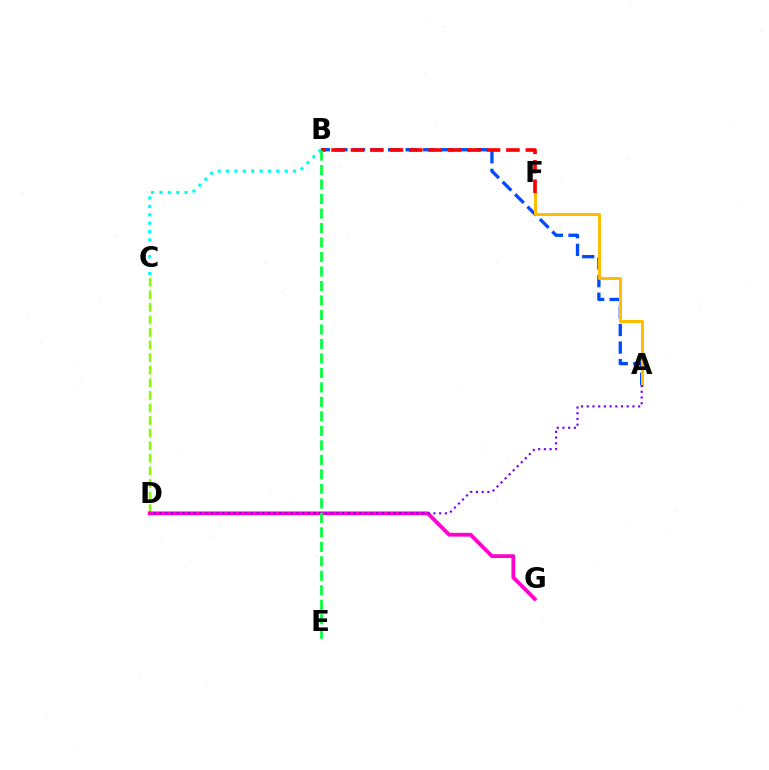{('A', 'B'): [{'color': '#004bff', 'line_style': 'dashed', 'thickness': 2.39}], ('B', 'C'): [{'color': '#00fff6', 'line_style': 'dotted', 'thickness': 2.28}], ('C', 'D'): [{'color': '#84ff00', 'line_style': 'dashed', 'thickness': 1.71}], ('A', 'F'): [{'color': '#ffbd00', 'line_style': 'solid', 'thickness': 2.16}], ('D', 'G'): [{'color': '#ff00cf', 'line_style': 'solid', 'thickness': 2.73}], ('A', 'D'): [{'color': '#7200ff', 'line_style': 'dotted', 'thickness': 1.55}], ('B', 'F'): [{'color': '#ff0000', 'line_style': 'dashed', 'thickness': 2.64}], ('B', 'E'): [{'color': '#00ff39', 'line_style': 'dashed', 'thickness': 1.97}]}